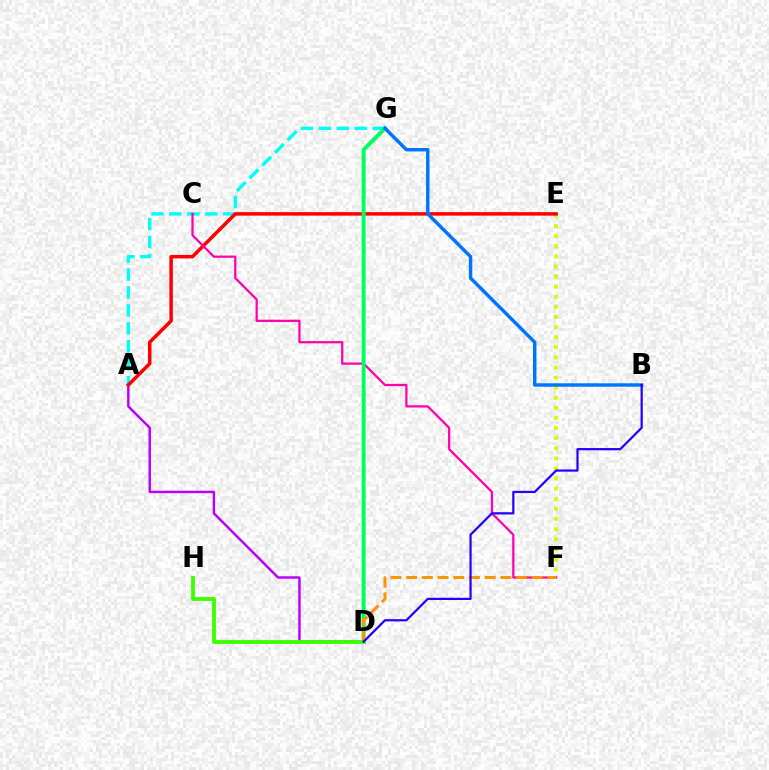{('E', 'F'): [{'color': '#d1ff00', 'line_style': 'dotted', 'thickness': 2.75}], ('A', 'G'): [{'color': '#00fff6', 'line_style': 'dashed', 'thickness': 2.44}], ('A', 'D'): [{'color': '#b900ff', 'line_style': 'solid', 'thickness': 1.77}], ('A', 'E'): [{'color': '#ff0000', 'line_style': 'solid', 'thickness': 2.51}], ('C', 'F'): [{'color': '#ff00ac', 'line_style': 'solid', 'thickness': 1.62}], ('D', 'H'): [{'color': '#3dff00', 'line_style': 'solid', 'thickness': 2.76}], ('D', 'G'): [{'color': '#00ff5c', 'line_style': 'solid', 'thickness': 2.82}], ('B', 'G'): [{'color': '#0074ff', 'line_style': 'solid', 'thickness': 2.48}], ('D', 'F'): [{'color': '#ff9400', 'line_style': 'dashed', 'thickness': 2.13}], ('B', 'D'): [{'color': '#2500ff', 'line_style': 'solid', 'thickness': 1.6}]}